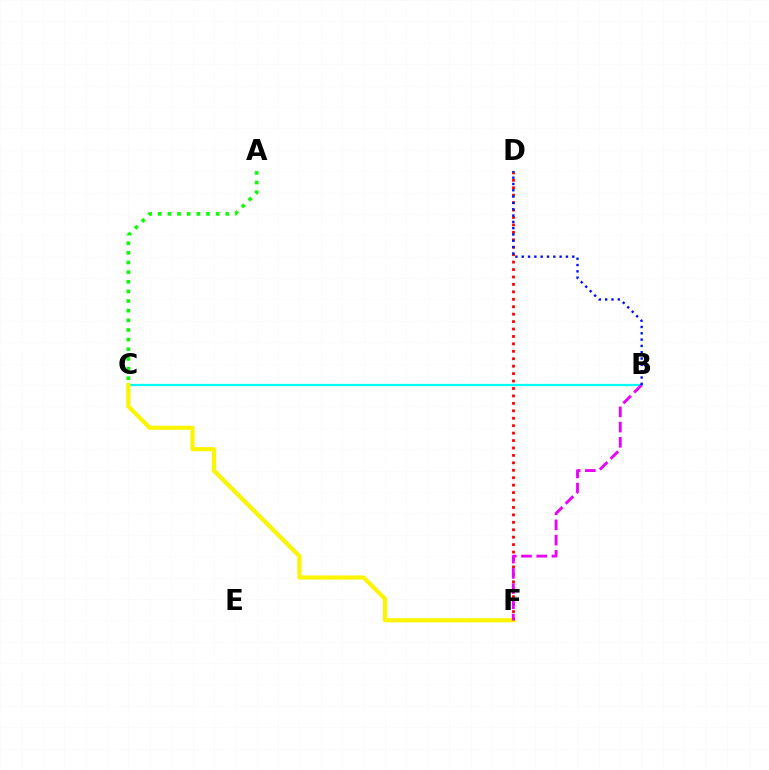{('B', 'C'): [{'color': '#00fff6', 'line_style': 'solid', 'thickness': 1.62}], ('A', 'C'): [{'color': '#08ff00', 'line_style': 'dotted', 'thickness': 2.62}], ('C', 'F'): [{'color': '#fcf500', 'line_style': 'solid', 'thickness': 2.99}], ('D', 'F'): [{'color': '#ff0000', 'line_style': 'dotted', 'thickness': 2.02}], ('B', 'F'): [{'color': '#ee00ff', 'line_style': 'dashed', 'thickness': 2.07}], ('B', 'D'): [{'color': '#0010ff', 'line_style': 'dotted', 'thickness': 1.72}]}